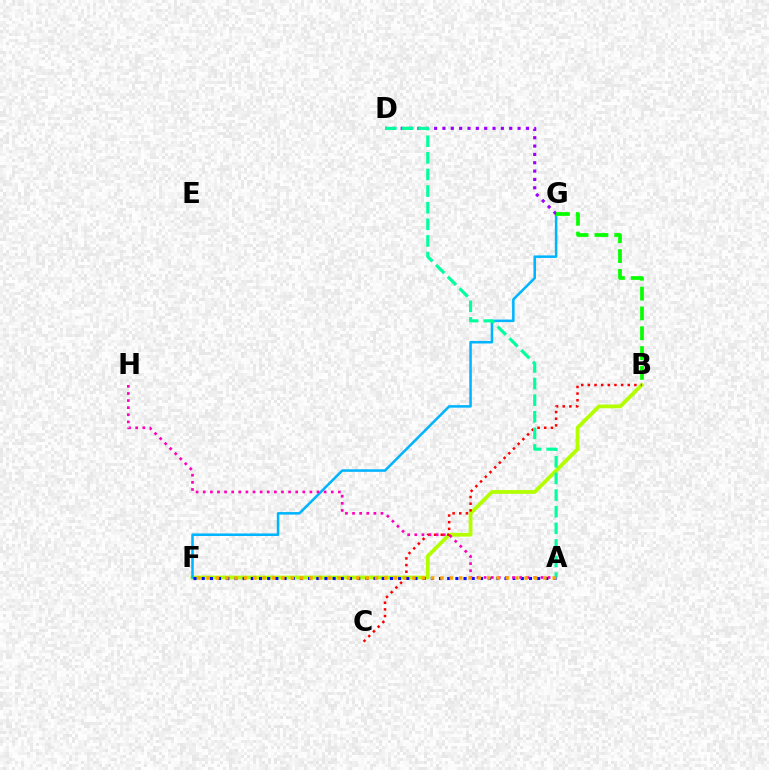{('B', 'F'): [{'color': '#b3ff00', 'line_style': 'solid', 'thickness': 2.71}], ('F', 'G'): [{'color': '#00b5ff', 'line_style': 'solid', 'thickness': 1.83}], ('D', 'G'): [{'color': '#9b00ff', 'line_style': 'dotted', 'thickness': 2.27}], ('B', 'C'): [{'color': '#ff0000', 'line_style': 'dotted', 'thickness': 1.81}], ('A', 'F'): [{'color': '#0010ff', 'line_style': 'dotted', 'thickness': 2.22}, {'color': '#ffa500', 'line_style': 'dotted', 'thickness': 2.54}], ('A', 'D'): [{'color': '#00ff9d', 'line_style': 'dashed', 'thickness': 2.26}], ('A', 'H'): [{'color': '#ff00bd', 'line_style': 'dotted', 'thickness': 1.93}], ('B', 'G'): [{'color': '#08ff00', 'line_style': 'dashed', 'thickness': 2.69}]}